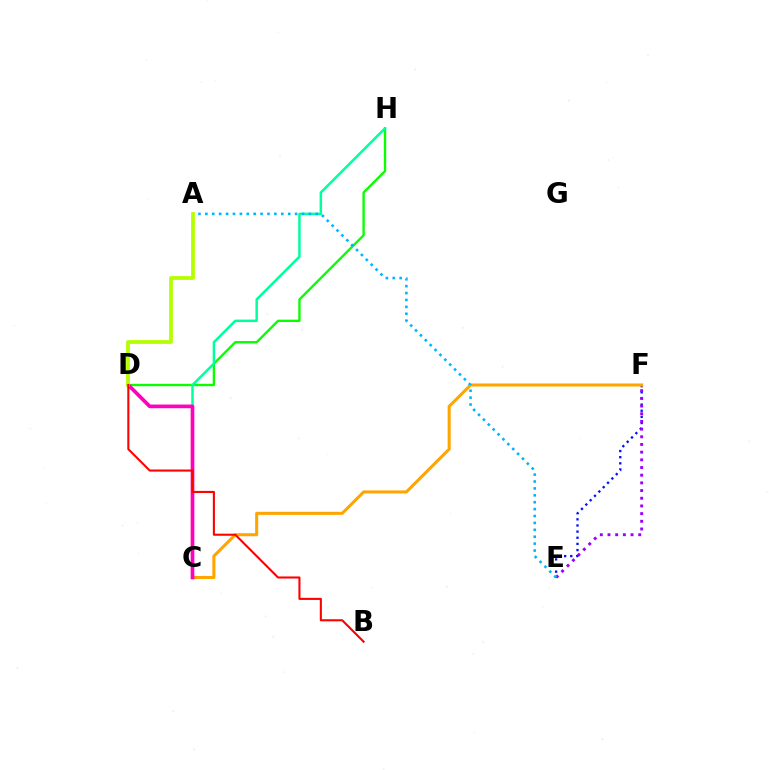{('D', 'H'): [{'color': '#08ff00', 'line_style': 'solid', 'thickness': 1.69}], ('C', 'H'): [{'color': '#00ff9d', 'line_style': 'solid', 'thickness': 1.78}], ('E', 'F'): [{'color': '#0010ff', 'line_style': 'dotted', 'thickness': 1.67}, {'color': '#9b00ff', 'line_style': 'dotted', 'thickness': 2.09}], ('C', 'F'): [{'color': '#ffa500', 'line_style': 'solid', 'thickness': 2.2}], ('C', 'D'): [{'color': '#ff00bd', 'line_style': 'solid', 'thickness': 2.65}], ('A', 'E'): [{'color': '#00b5ff', 'line_style': 'dotted', 'thickness': 1.88}], ('A', 'D'): [{'color': '#b3ff00', 'line_style': 'solid', 'thickness': 2.7}], ('B', 'D'): [{'color': '#ff0000', 'line_style': 'solid', 'thickness': 1.5}]}